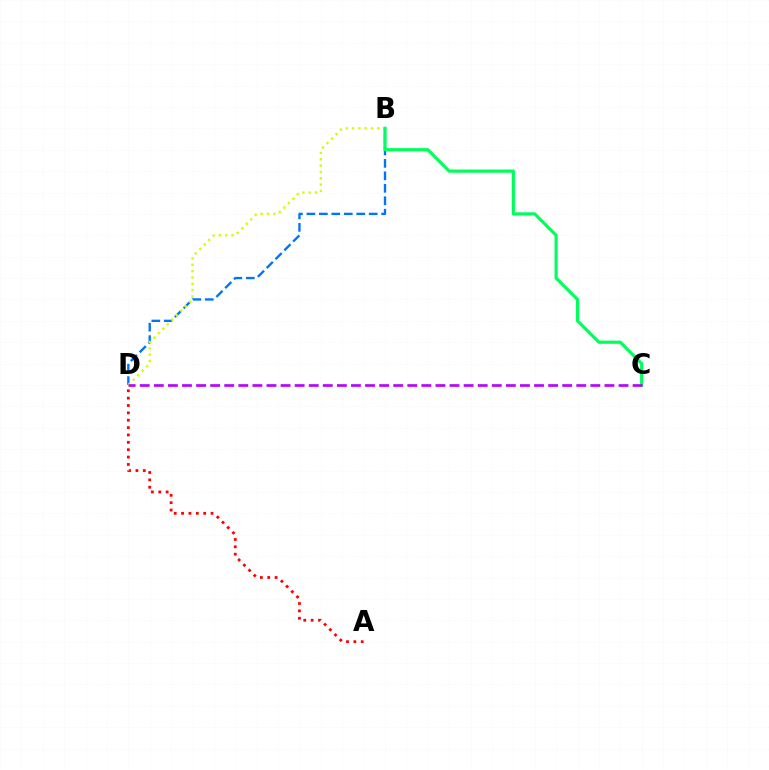{('B', 'D'): [{'color': '#0074ff', 'line_style': 'dashed', 'thickness': 1.69}, {'color': '#d1ff00', 'line_style': 'dotted', 'thickness': 1.72}], ('A', 'D'): [{'color': '#ff0000', 'line_style': 'dotted', 'thickness': 2.0}], ('B', 'C'): [{'color': '#00ff5c', 'line_style': 'solid', 'thickness': 2.3}], ('C', 'D'): [{'color': '#b900ff', 'line_style': 'dashed', 'thickness': 1.91}]}